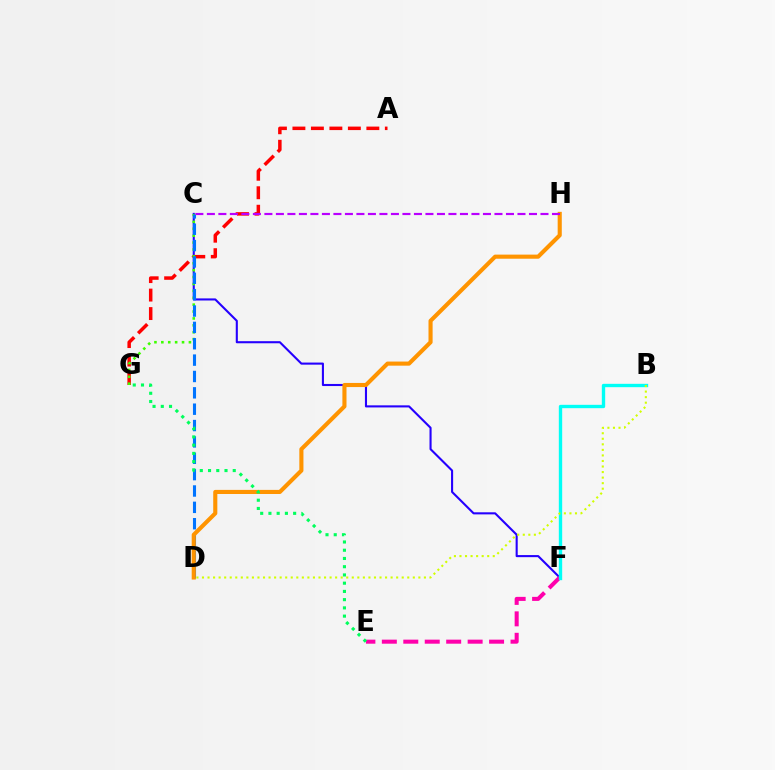{('C', 'F'): [{'color': '#2500ff', 'line_style': 'solid', 'thickness': 1.51}], ('A', 'G'): [{'color': '#ff0000', 'line_style': 'dashed', 'thickness': 2.51}], ('C', 'G'): [{'color': '#3dff00', 'line_style': 'dotted', 'thickness': 1.87}], ('E', 'F'): [{'color': '#ff00ac', 'line_style': 'dashed', 'thickness': 2.91}], ('C', 'D'): [{'color': '#0074ff', 'line_style': 'dashed', 'thickness': 2.22}], ('D', 'H'): [{'color': '#ff9400', 'line_style': 'solid', 'thickness': 2.96}], ('C', 'H'): [{'color': '#b900ff', 'line_style': 'dashed', 'thickness': 1.56}], ('E', 'G'): [{'color': '#00ff5c', 'line_style': 'dotted', 'thickness': 2.24}], ('B', 'F'): [{'color': '#00fff6', 'line_style': 'solid', 'thickness': 2.42}], ('B', 'D'): [{'color': '#d1ff00', 'line_style': 'dotted', 'thickness': 1.51}]}